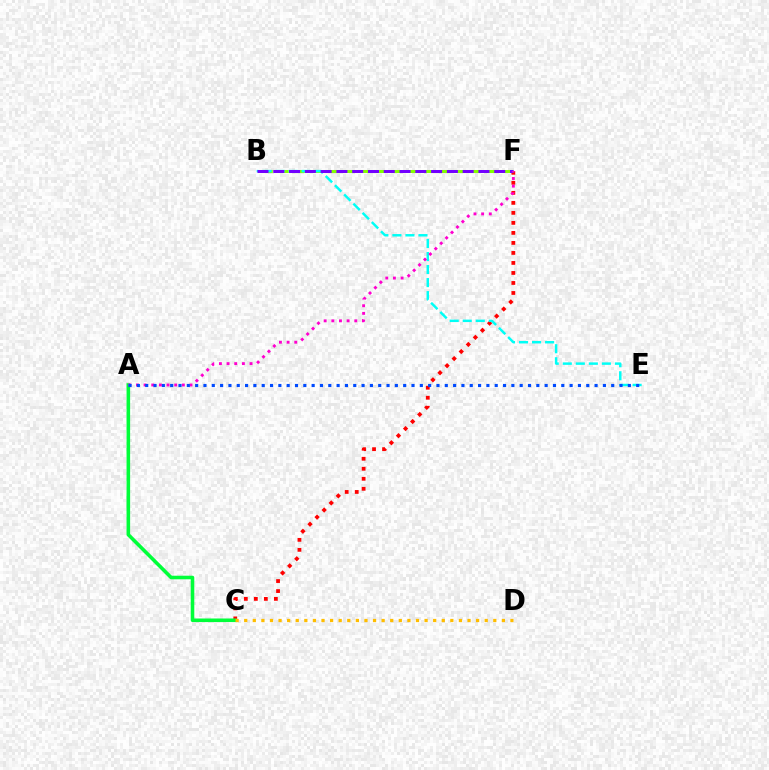{('C', 'F'): [{'color': '#ff0000', 'line_style': 'dotted', 'thickness': 2.72}], ('B', 'F'): [{'color': '#84ff00', 'line_style': 'dashed', 'thickness': 2.18}, {'color': '#7200ff', 'line_style': 'dashed', 'thickness': 2.14}], ('A', 'C'): [{'color': '#00ff39', 'line_style': 'solid', 'thickness': 2.57}], ('B', 'E'): [{'color': '#00fff6', 'line_style': 'dashed', 'thickness': 1.77}], ('A', 'F'): [{'color': '#ff00cf', 'line_style': 'dotted', 'thickness': 2.08}], ('C', 'D'): [{'color': '#ffbd00', 'line_style': 'dotted', 'thickness': 2.33}], ('A', 'E'): [{'color': '#004bff', 'line_style': 'dotted', 'thickness': 2.26}]}